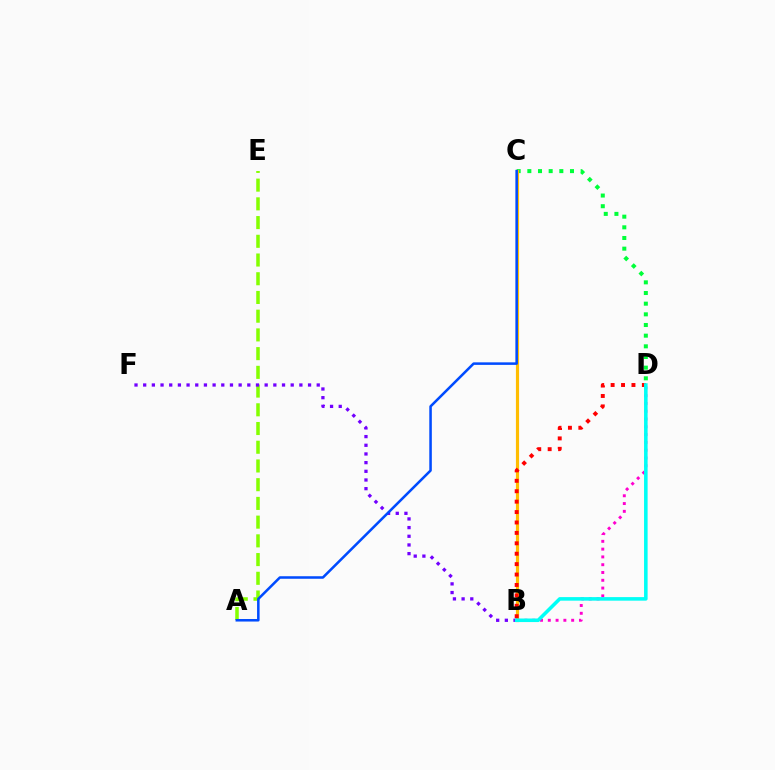{('A', 'E'): [{'color': '#84ff00', 'line_style': 'dashed', 'thickness': 2.54}], ('C', 'D'): [{'color': '#00ff39', 'line_style': 'dotted', 'thickness': 2.9}], ('B', 'C'): [{'color': '#ffbd00', 'line_style': 'solid', 'thickness': 2.29}], ('B', 'D'): [{'color': '#ff00cf', 'line_style': 'dotted', 'thickness': 2.12}, {'color': '#ff0000', 'line_style': 'dotted', 'thickness': 2.83}, {'color': '#00fff6', 'line_style': 'solid', 'thickness': 2.56}], ('B', 'F'): [{'color': '#7200ff', 'line_style': 'dotted', 'thickness': 2.36}], ('A', 'C'): [{'color': '#004bff', 'line_style': 'solid', 'thickness': 1.82}]}